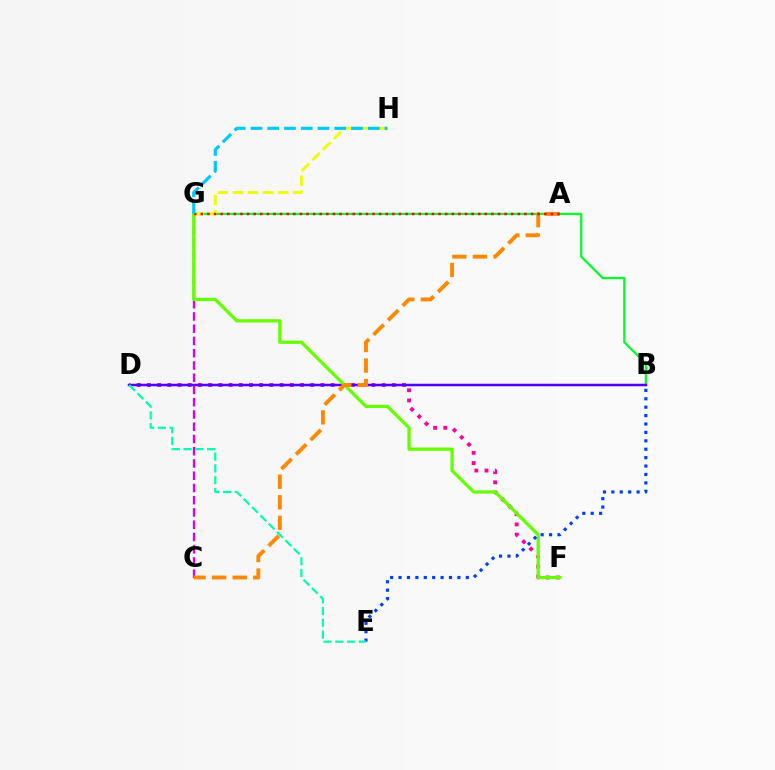{('D', 'F'): [{'color': '#ff00a0', 'line_style': 'dotted', 'thickness': 2.77}], ('B', 'G'): [{'color': '#00ff27', 'line_style': 'solid', 'thickness': 1.6}], ('G', 'H'): [{'color': '#eeff00', 'line_style': 'dashed', 'thickness': 2.05}, {'color': '#00c7ff', 'line_style': 'dashed', 'thickness': 2.28}], ('B', 'D'): [{'color': '#4f00ff', 'line_style': 'solid', 'thickness': 1.8}], ('C', 'G'): [{'color': '#d600ff', 'line_style': 'dashed', 'thickness': 1.66}], ('F', 'G'): [{'color': '#66ff00', 'line_style': 'solid', 'thickness': 2.37}], ('B', 'E'): [{'color': '#003fff', 'line_style': 'dotted', 'thickness': 2.28}], ('A', 'C'): [{'color': '#ff8800', 'line_style': 'dashed', 'thickness': 2.79}], ('A', 'G'): [{'color': '#ff0000', 'line_style': 'dotted', 'thickness': 1.79}], ('D', 'E'): [{'color': '#00ffaf', 'line_style': 'dashed', 'thickness': 1.6}]}